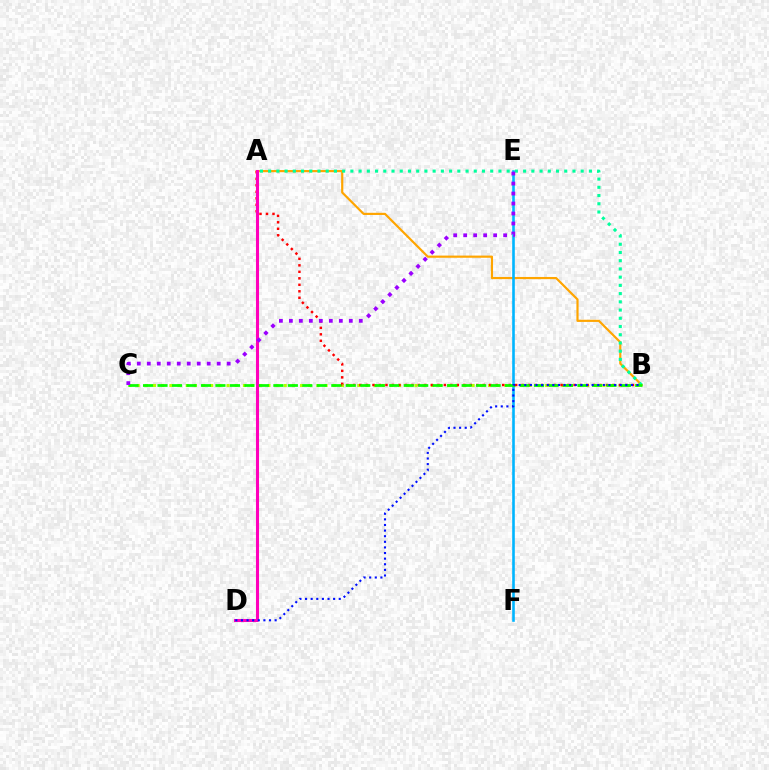{('B', 'C'): [{'color': '#b3ff00', 'line_style': 'dotted', 'thickness': 2.22}, {'color': '#08ff00', 'line_style': 'dashed', 'thickness': 1.97}], ('A', 'B'): [{'color': '#ffa500', 'line_style': 'solid', 'thickness': 1.57}, {'color': '#ff0000', 'line_style': 'dotted', 'thickness': 1.76}, {'color': '#00ff9d', 'line_style': 'dotted', 'thickness': 2.23}], ('A', 'D'): [{'color': '#ff00bd', 'line_style': 'solid', 'thickness': 2.2}], ('E', 'F'): [{'color': '#00b5ff', 'line_style': 'solid', 'thickness': 1.88}], ('B', 'D'): [{'color': '#0010ff', 'line_style': 'dotted', 'thickness': 1.53}], ('C', 'E'): [{'color': '#9b00ff', 'line_style': 'dotted', 'thickness': 2.71}]}